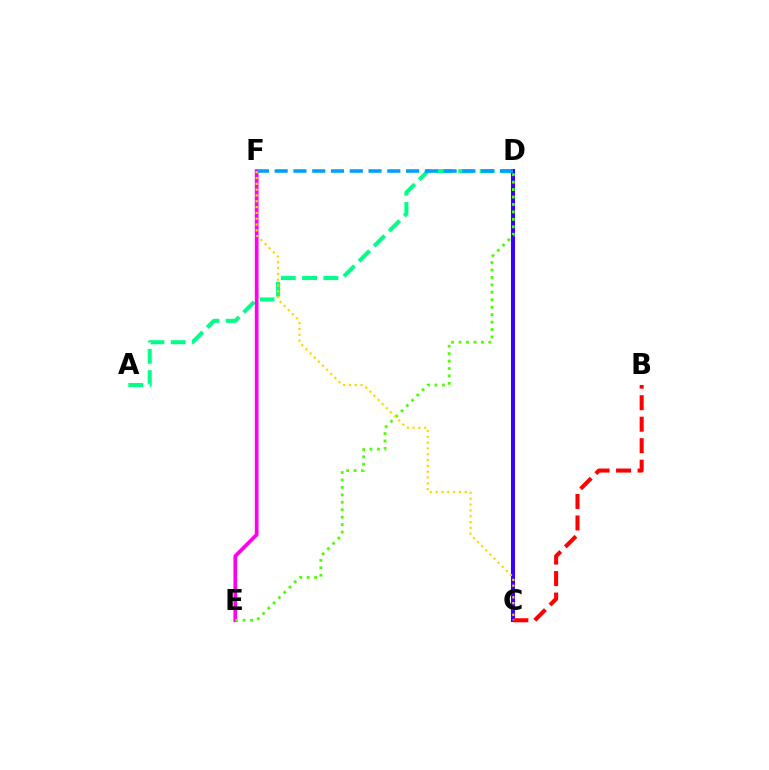{('A', 'D'): [{'color': '#00ff86', 'line_style': 'dashed', 'thickness': 2.89}], ('E', 'F'): [{'color': '#ff00ed', 'line_style': 'solid', 'thickness': 2.68}], ('C', 'D'): [{'color': '#3700ff', 'line_style': 'solid', 'thickness': 2.92}], ('D', 'E'): [{'color': '#4fff00', 'line_style': 'dotted', 'thickness': 2.02}], ('B', 'C'): [{'color': '#ff0000', 'line_style': 'dashed', 'thickness': 2.92}], ('D', 'F'): [{'color': '#009eff', 'line_style': 'dashed', 'thickness': 2.55}], ('C', 'F'): [{'color': '#ffd500', 'line_style': 'dotted', 'thickness': 1.58}]}